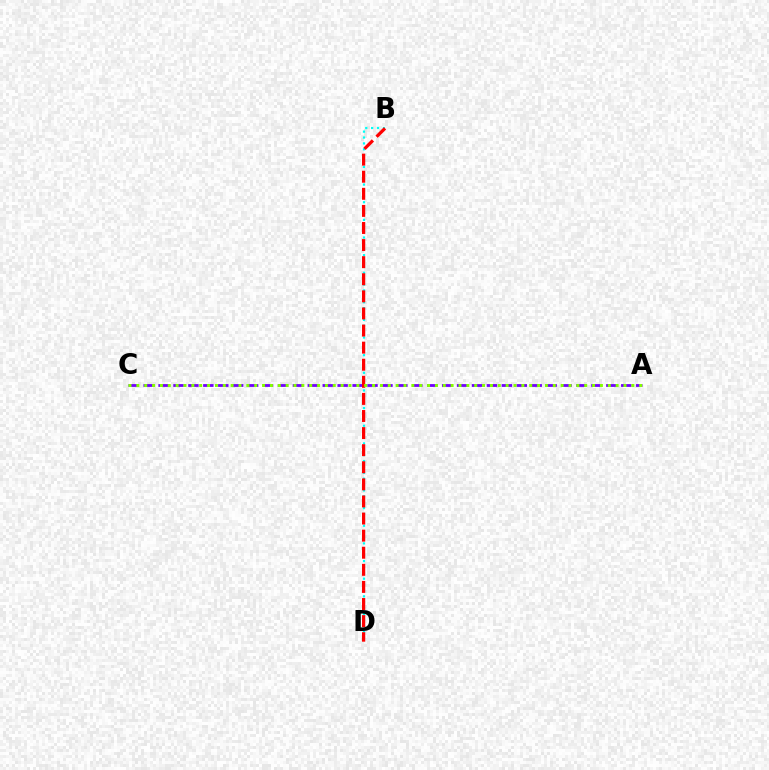{('B', 'D'): [{'color': '#00fff6', 'line_style': 'dotted', 'thickness': 1.6}, {'color': '#ff0000', 'line_style': 'dashed', 'thickness': 2.32}], ('A', 'C'): [{'color': '#7200ff', 'line_style': 'dashed', 'thickness': 2.03}, {'color': '#84ff00', 'line_style': 'dotted', 'thickness': 2.13}]}